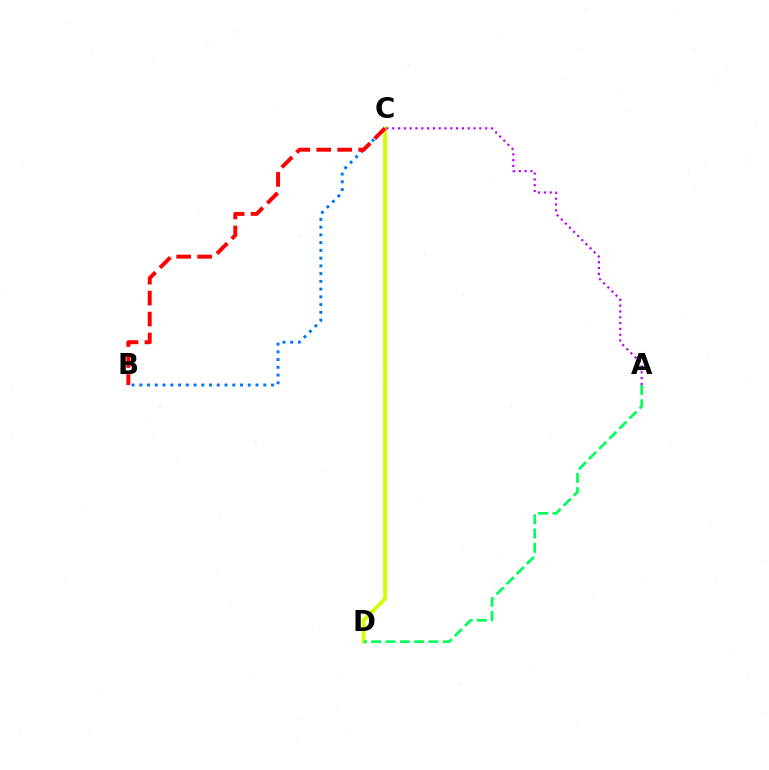{('B', 'C'): [{'color': '#0074ff', 'line_style': 'dotted', 'thickness': 2.1}, {'color': '#ff0000', 'line_style': 'dashed', 'thickness': 2.85}], ('C', 'D'): [{'color': '#d1ff00', 'line_style': 'solid', 'thickness': 2.72}], ('A', 'D'): [{'color': '#00ff5c', 'line_style': 'dashed', 'thickness': 1.94}], ('A', 'C'): [{'color': '#b900ff', 'line_style': 'dotted', 'thickness': 1.58}]}